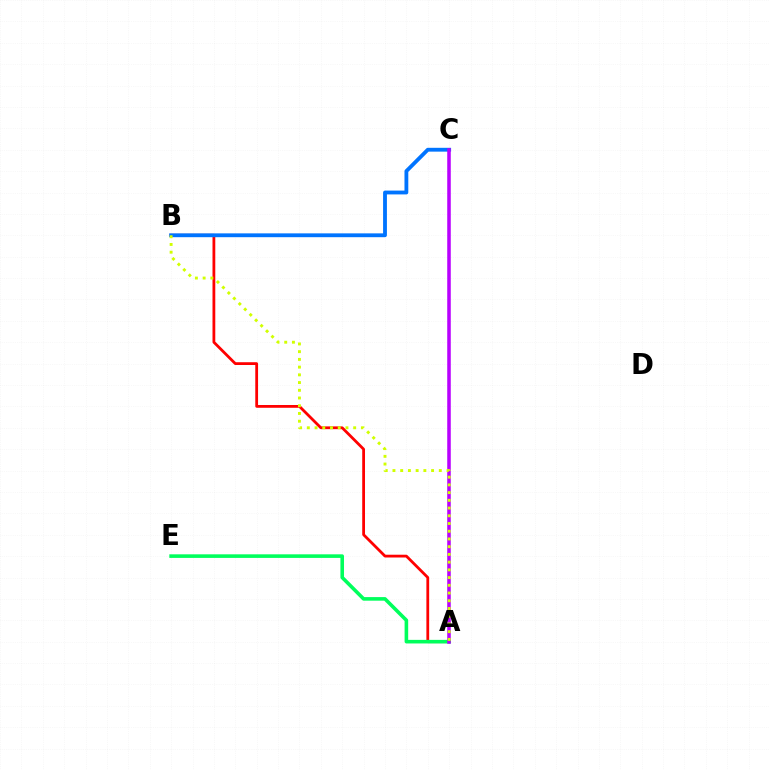{('A', 'B'): [{'color': '#ff0000', 'line_style': 'solid', 'thickness': 2.0}, {'color': '#d1ff00', 'line_style': 'dotted', 'thickness': 2.1}], ('B', 'C'): [{'color': '#0074ff', 'line_style': 'solid', 'thickness': 2.75}], ('A', 'E'): [{'color': '#00ff5c', 'line_style': 'solid', 'thickness': 2.59}], ('A', 'C'): [{'color': '#b900ff', 'line_style': 'solid', 'thickness': 2.55}]}